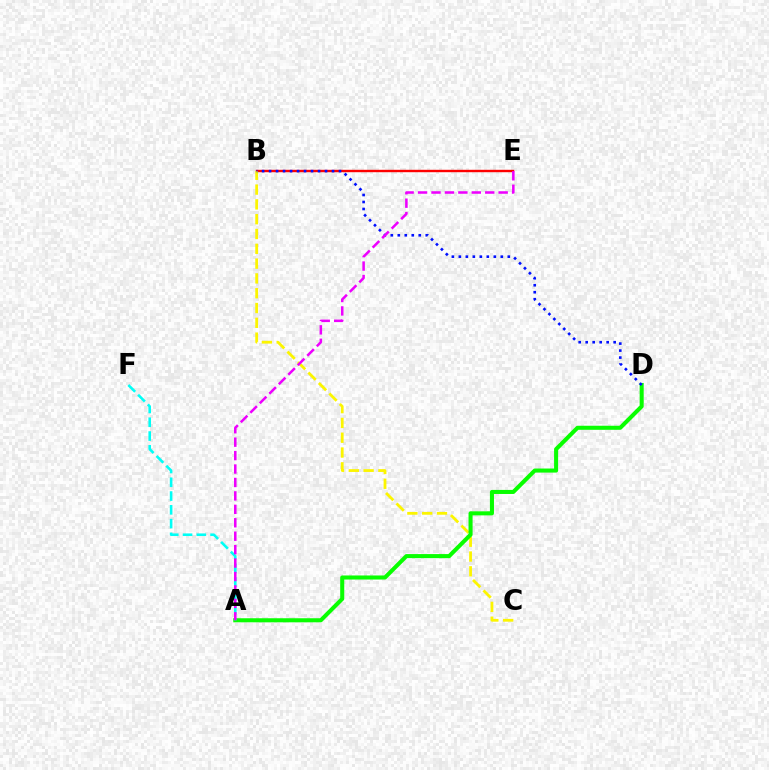{('B', 'E'): [{'color': '#ff0000', 'line_style': 'solid', 'thickness': 1.73}], ('B', 'C'): [{'color': '#fcf500', 'line_style': 'dashed', 'thickness': 2.01}], ('A', 'D'): [{'color': '#08ff00', 'line_style': 'solid', 'thickness': 2.92}], ('A', 'F'): [{'color': '#00fff6', 'line_style': 'dashed', 'thickness': 1.87}], ('B', 'D'): [{'color': '#0010ff', 'line_style': 'dotted', 'thickness': 1.9}], ('A', 'E'): [{'color': '#ee00ff', 'line_style': 'dashed', 'thickness': 1.82}]}